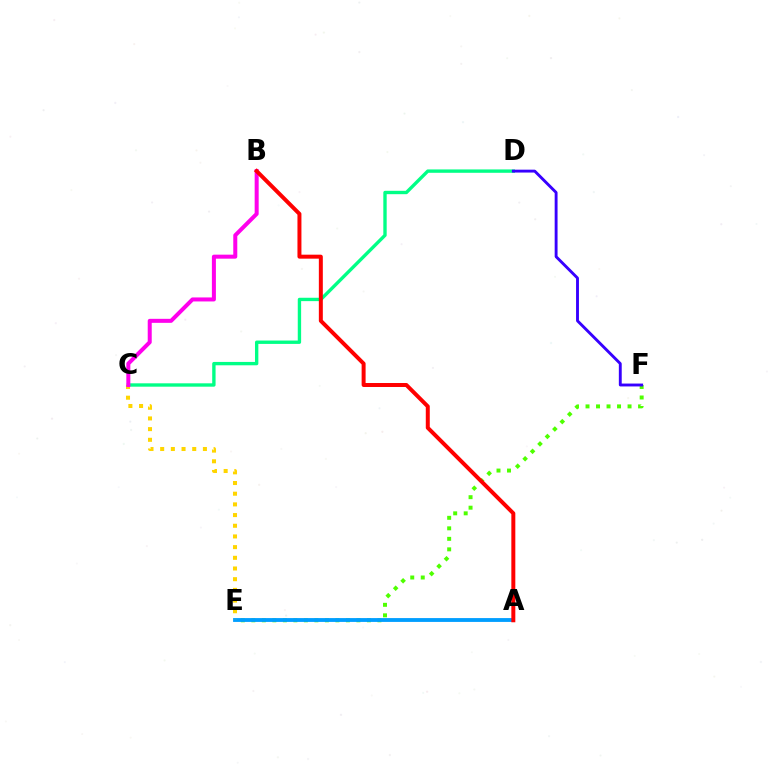{('E', 'F'): [{'color': '#4fff00', 'line_style': 'dotted', 'thickness': 2.86}], ('A', 'E'): [{'color': '#009eff', 'line_style': 'solid', 'thickness': 2.76}], ('C', 'D'): [{'color': '#00ff86', 'line_style': 'solid', 'thickness': 2.42}], ('D', 'F'): [{'color': '#3700ff', 'line_style': 'solid', 'thickness': 2.08}], ('C', 'E'): [{'color': '#ffd500', 'line_style': 'dotted', 'thickness': 2.9}], ('B', 'C'): [{'color': '#ff00ed', 'line_style': 'solid', 'thickness': 2.89}], ('A', 'B'): [{'color': '#ff0000', 'line_style': 'solid', 'thickness': 2.86}]}